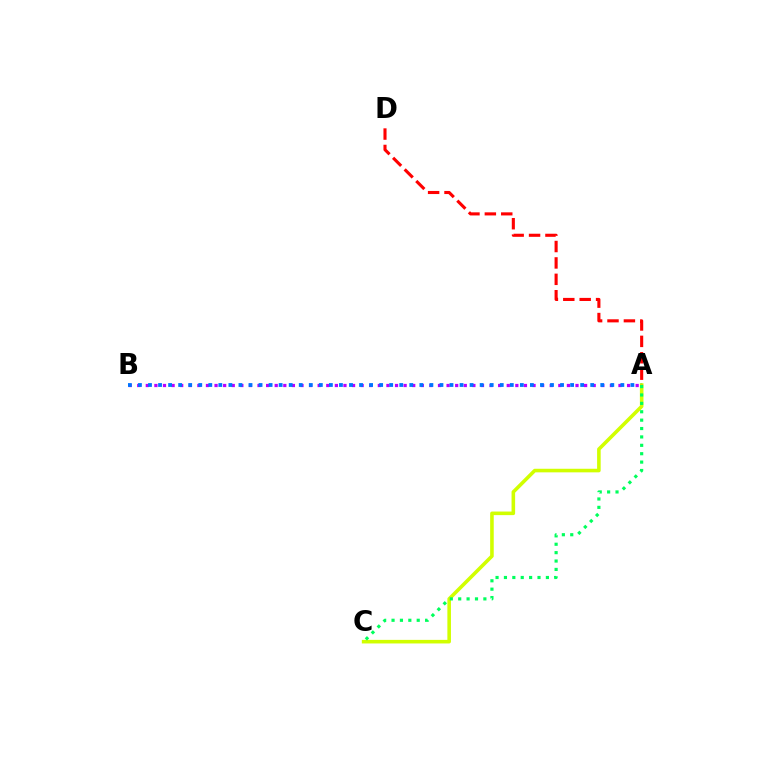{('A', 'B'): [{'color': '#b900ff', 'line_style': 'dotted', 'thickness': 2.34}, {'color': '#0074ff', 'line_style': 'dotted', 'thickness': 2.73}], ('A', 'C'): [{'color': '#d1ff00', 'line_style': 'solid', 'thickness': 2.58}, {'color': '#00ff5c', 'line_style': 'dotted', 'thickness': 2.28}], ('A', 'D'): [{'color': '#ff0000', 'line_style': 'dashed', 'thickness': 2.23}]}